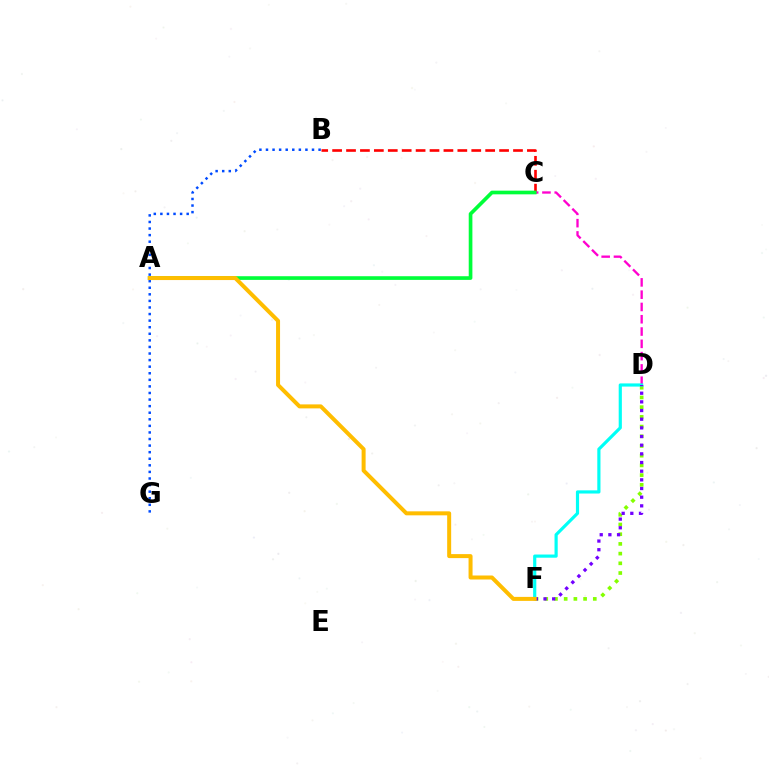{('B', 'C'): [{'color': '#ff0000', 'line_style': 'dashed', 'thickness': 1.89}], ('C', 'D'): [{'color': '#ff00cf', 'line_style': 'dashed', 'thickness': 1.67}], ('D', 'F'): [{'color': '#84ff00', 'line_style': 'dotted', 'thickness': 2.64}, {'color': '#00fff6', 'line_style': 'solid', 'thickness': 2.29}, {'color': '#7200ff', 'line_style': 'dotted', 'thickness': 2.35}], ('B', 'G'): [{'color': '#004bff', 'line_style': 'dotted', 'thickness': 1.79}], ('A', 'C'): [{'color': '#00ff39', 'line_style': 'solid', 'thickness': 2.64}], ('A', 'F'): [{'color': '#ffbd00', 'line_style': 'solid', 'thickness': 2.88}]}